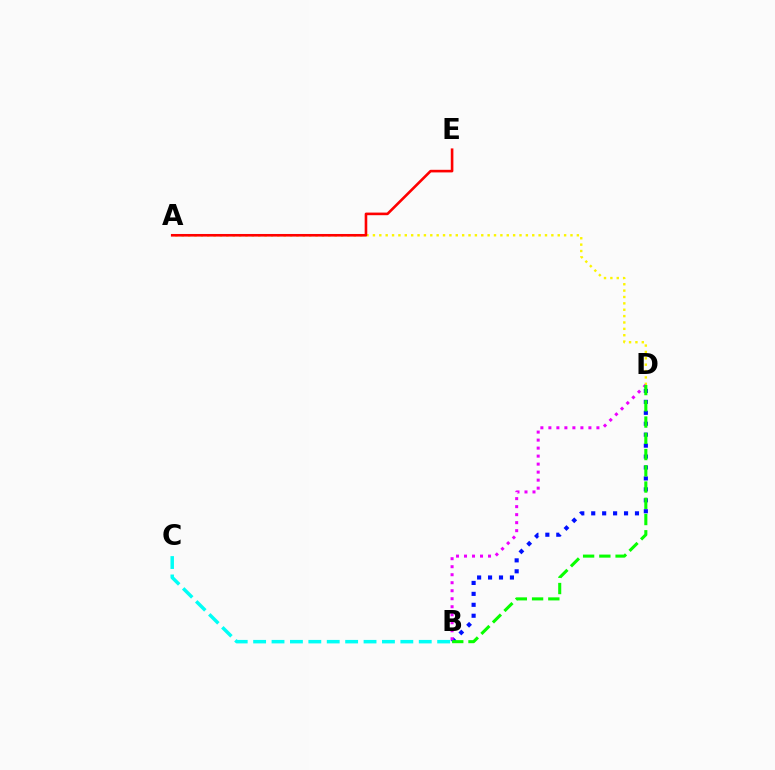{('A', 'D'): [{'color': '#fcf500', 'line_style': 'dotted', 'thickness': 1.73}], ('B', 'D'): [{'color': '#0010ff', 'line_style': 'dotted', 'thickness': 2.97}, {'color': '#ee00ff', 'line_style': 'dotted', 'thickness': 2.18}, {'color': '#08ff00', 'line_style': 'dashed', 'thickness': 2.21}], ('B', 'C'): [{'color': '#00fff6', 'line_style': 'dashed', 'thickness': 2.5}], ('A', 'E'): [{'color': '#ff0000', 'line_style': 'solid', 'thickness': 1.88}]}